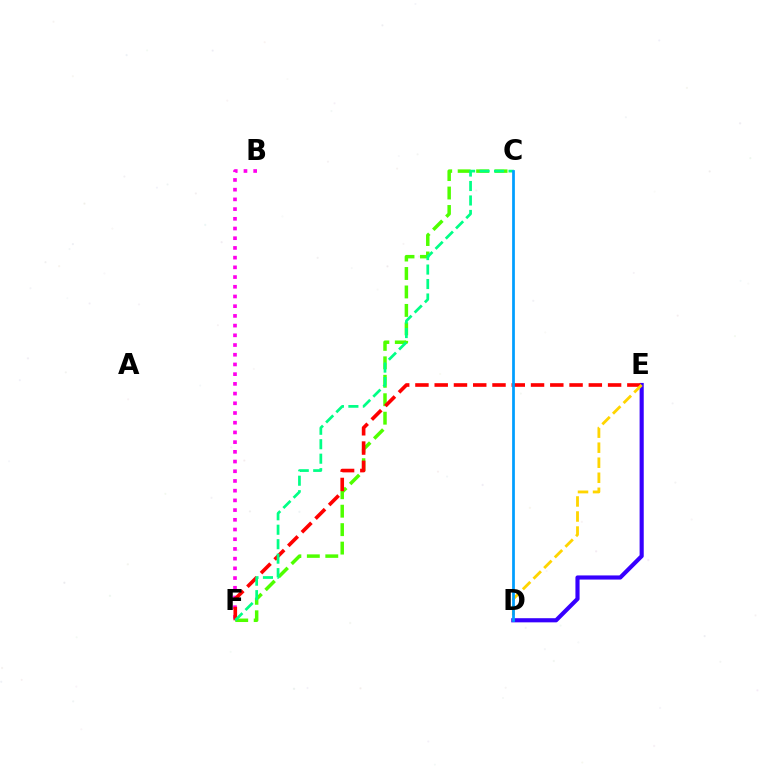{('D', 'E'): [{'color': '#3700ff', 'line_style': 'solid', 'thickness': 2.98}, {'color': '#ffd500', 'line_style': 'dashed', 'thickness': 2.04}], ('C', 'F'): [{'color': '#4fff00', 'line_style': 'dashed', 'thickness': 2.51}, {'color': '#00ff86', 'line_style': 'dashed', 'thickness': 1.97}], ('B', 'F'): [{'color': '#ff00ed', 'line_style': 'dotted', 'thickness': 2.64}], ('E', 'F'): [{'color': '#ff0000', 'line_style': 'dashed', 'thickness': 2.62}], ('C', 'D'): [{'color': '#009eff', 'line_style': 'solid', 'thickness': 1.98}]}